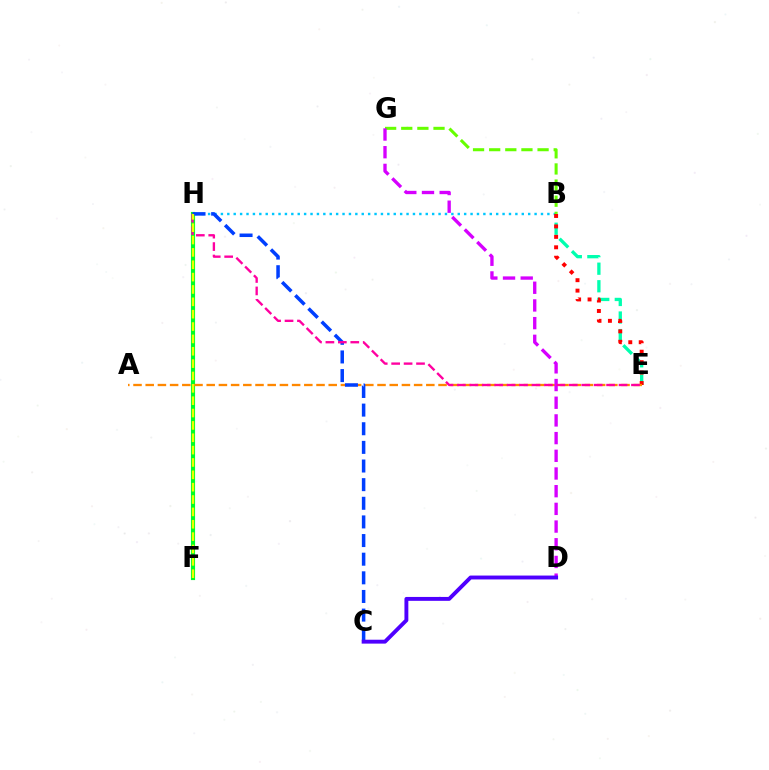{('B', 'E'): [{'color': '#00ffaf', 'line_style': 'dashed', 'thickness': 2.38}, {'color': '#ff0000', 'line_style': 'dotted', 'thickness': 2.84}], ('B', 'H'): [{'color': '#00c7ff', 'line_style': 'dotted', 'thickness': 1.74}], ('F', 'H'): [{'color': '#00ff27', 'line_style': 'solid', 'thickness': 2.98}, {'color': '#eeff00', 'line_style': 'dashed', 'thickness': 1.68}], ('B', 'G'): [{'color': '#66ff00', 'line_style': 'dashed', 'thickness': 2.19}], ('A', 'E'): [{'color': '#ff8800', 'line_style': 'dashed', 'thickness': 1.66}], ('D', 'G'): [{'color': '#d600ff', 'line_style': 'dashed', 'thickness': 2.4}], ('C', 'H'): [{'color': '#003fff', 'line_style': 'dashed', 'thickness': 2.53}], ('E', 'H'): [{'color': '#ff00a0', 'line_style': 'dashed', 'thickness': 1.69}], ('C', 'D'): [{'color': '#4f00ff', 'line_style': 'solid', 'thickness': 2.8}]}